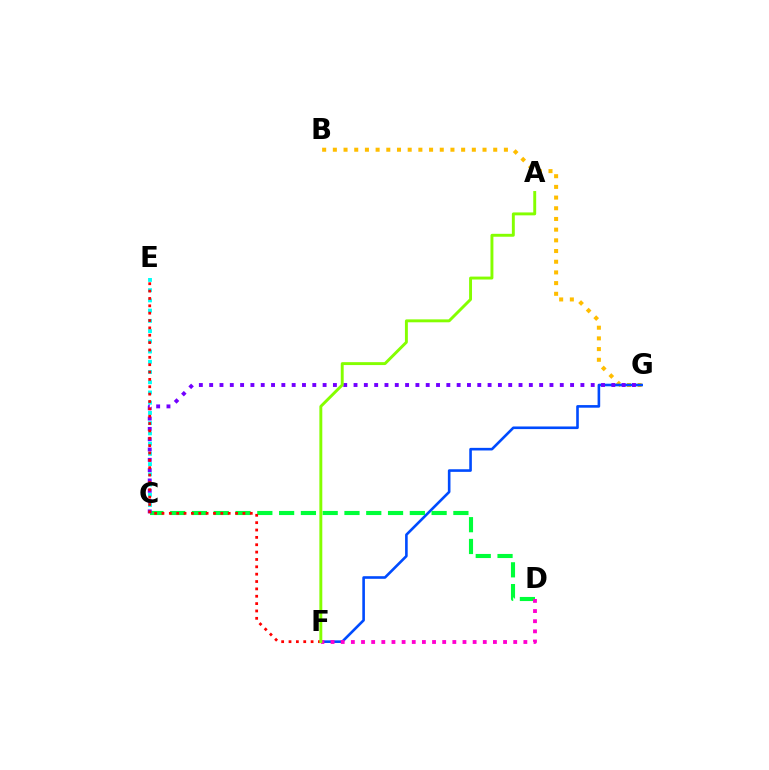{('B', 'G'): [{'color': '#ffbd00', 'line_style': 'dotted', 'thickness': 2.9}], ('C', 'E'): [{'color': '#00fff6', 'line_style': 'dotted', 'thickness': 2.78}], ('F', 'G'): [{'color': '#004bff', 'line_style': 'solid', 'thickness': 1.88}], ('C', 'D'): [{'color': '#00ff39', 'line_style': 'dashed', 'thickness': 2.96}], ('D', 'F'): [{'color': '#ff00cf', 'line_style': 'dotted', 'thickness': 2.76}], ('C', 'G'): [{'color': '#7200ff', 'line_style': 'dotted', 'thickness': 2.8}], ('E', 'F'): [{'color': '#ff0000', 'line_style': 'dotted', 'thickness': 2.0}], ('A', 'F'): [{'color': '#84ff00', 'line_style': 'solid', 'thickness': 2.1}]}